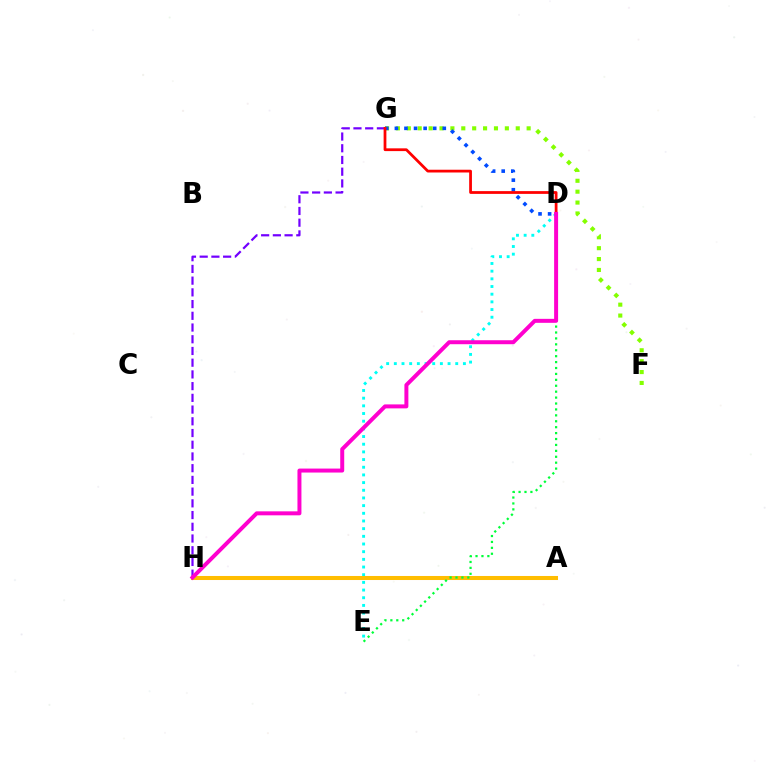{('D', 'E'): [{'color': '#00fff6', 'line_style': 'dotted', 'thickness': 2.09}, {'color': '#00ff39', 'line_style': 'dotted', 'thickness': 1.61}], ('A', 'H'): [{'color': '#ffbd00', 'line_style': 'solid', 'thickness': 2.9}], ('F', 'G'): [{'color': '#84ff00', 'line_style': 'dotted', 'thickness': 2.96}], ('D', 'G'): [{'color': '#004bff', 'line_style': 'dotted', 'thickness': 2.6}, {'color': '#ff0000', 'line_style': 'solid', 'thickness': 1.99}], ('G', 'H'): [{'color': '#7200ff', 'line_style': 'dashed', 'thickness': 1.59}], ('D', 'H'): [{'color': '#ff00cf', 'line_style': 'solid', 'thickness': 2.86}]}